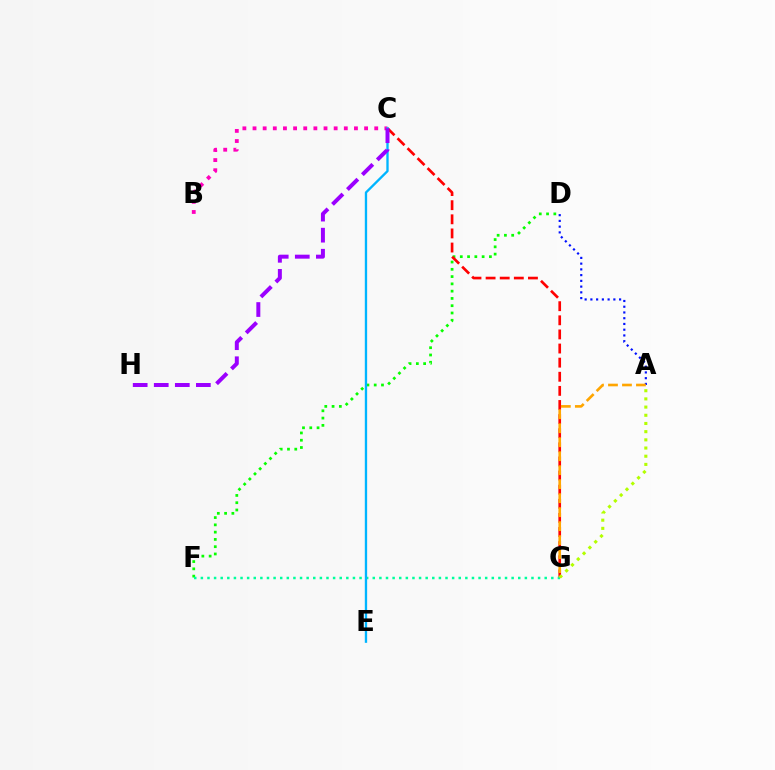{('D', 'F'): [{'color': '#08ff00', 'line_style': 'dotted', 'thickness': 1.98}], ('B', 'C'): [{'color': '#ff00bd', 'line_style': 'dotted', 'thickness': 2.76}], ('C', 'G'): [{'color': '#ff0000', 'line_style': 'dashed', 'thickness': 1.92}], ('A', 'D'): [{'color': '#0010ff', 'line_style': 'dotted', 'thickness': 1.56}], ('F', 'G'): [{'color': '#00ff9d', 'line_style': 'dotted', 'thickness': 1.8}], ('C', 'E'): [{'color': '#00b5ff', 'line_style': 'solid', 'thickness': 1.68}], ('A', 'G'): [{'color': '#b3ff00', 'line_style': 'dotted', 'thickness': 2.22}, {'color': '#ffa500', 'line_style': 'dashed', 'thickness': 1.9}], ('C', 'H'): [{'color': '#9b00ff', 'line_style': 'dashed', 'thickness': 2.86}]}